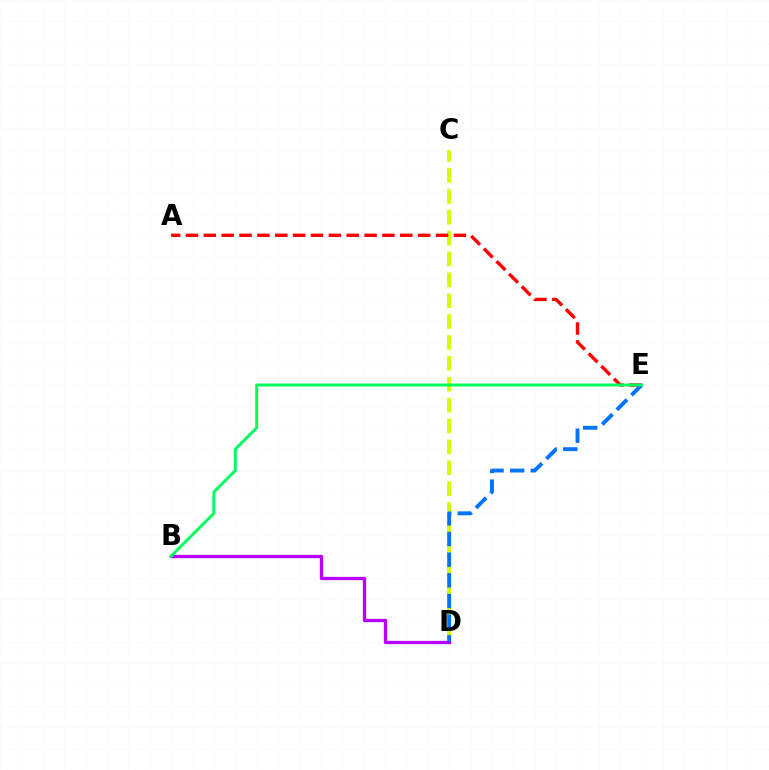{('C', 'D'): [{'color': '#d1ff00', 'line_style': 'dashed', 'thickness': 2.84}], ('A', 'E'): [{'color': '#ff0000', 'line_style': 'dashed', 'thickness': 2.43}], ('B', 'D'): [{'color': '#b900ff', 'line_style': 'solid', 'thickness': 2.4}], ('D', 'E'): [{'color': '#0074ff', 'line_style': 'dashed', 'thickness': 2.81}], ('B', 'E'): [{'color': '#00ff5c', 'line_style': 'solid', 'thickness': 2.13}]}